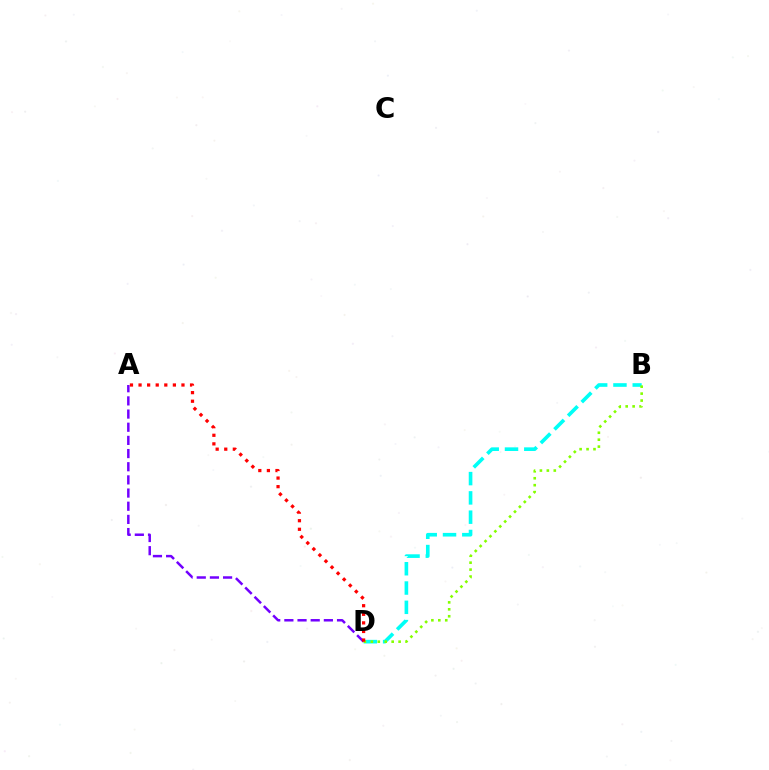{('A', 'D'): [{'color': '#7200ff', 'line_style': 'dashed', 'thickness': 1.79}, {'color': '#ff0000', 'line_style': 'dotted', 'thickness': 2.33}], ('B', 'D'): [{'color': '#00fff6', 'line_style': 'dashed', 'thickness': 2.62}, {'color': '#84ff00', 'line_style': 'dotted', 'thickness': 1.89}]}